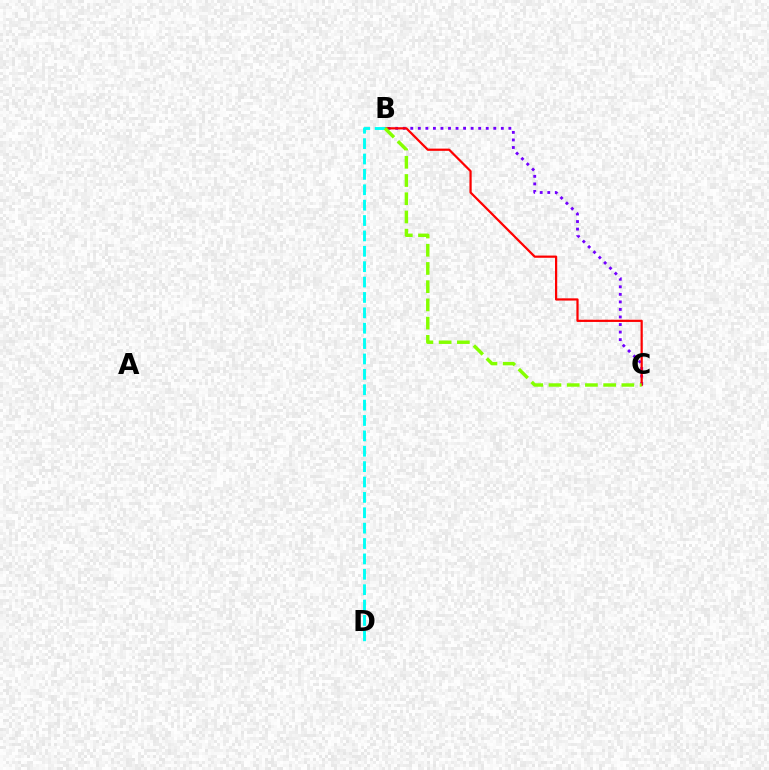{('B', 'C'): [{'color': '#7200ff', 'line_style': 'dotted', 'thickness': 2.05}, {'color': '#ff0000', 'line_style': 'solid', 'thickness': 1.6}, {'color': '#84ff00', 'line_style': 'dashed', 'thickness': 2.48}], ('B', 'D'): [{'color': '#00fff6', 'line_style': 'dashed', 'thickness': 2.09}]}